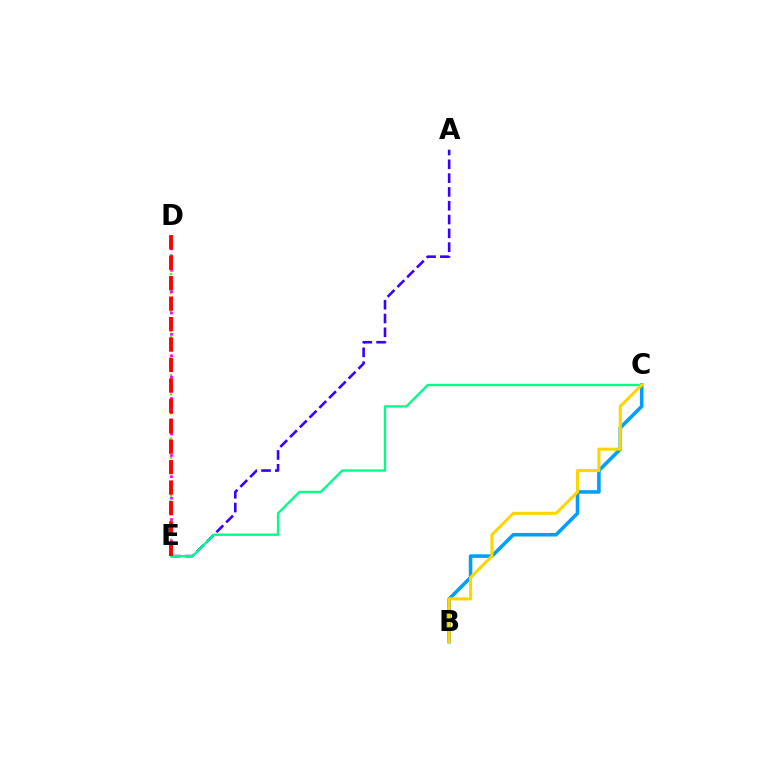{('D', 'E'): [{'color': '#4fff00', 'line_style': 'dotted', 'thickness': 1.72}, {'color': '#ff00ed', 'line_style': 'dotted', 'thickness': 1.93}, {'color': '#ff0000', 'line_style': 'dashed', 'thickness': 2.78}], ('B', 'C'): [{'color': '#009eff', 'line_style': 'solid', 'thickness': 2.57}, {'color': '#ffd500', 'line_style': 'solid', 'thickness': 2.2}], ('A', 'E'): [{'color': '#3700ff', 'line_style': 'dashed', 'thickness': 1.88}], ('C', 'E'): [{'color': '#00ff86', 'line_style': 'solid', 'thickness': 1.7}]}